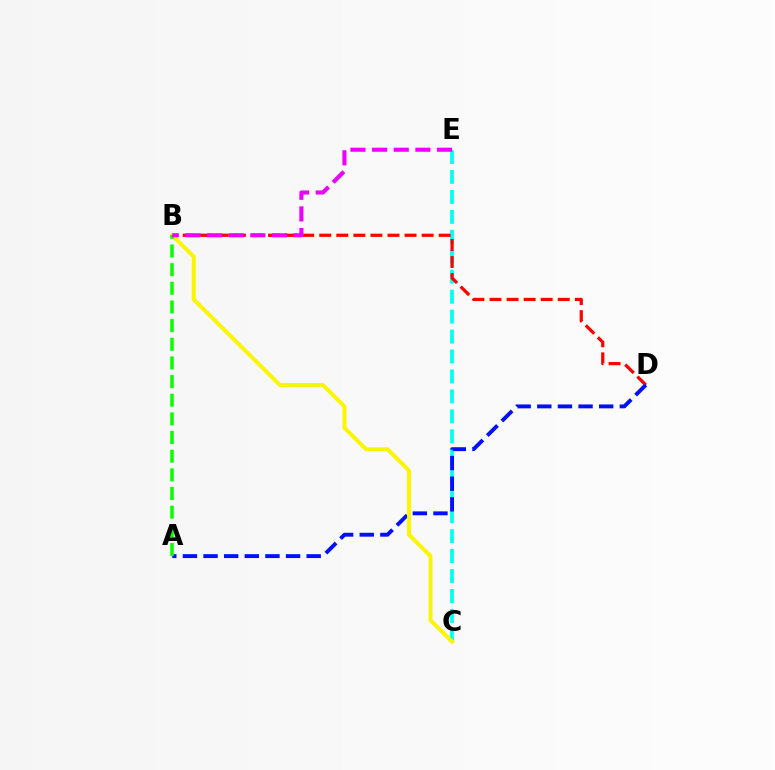{('C', 'E'): [{'color': '#00fff6', 'line_style': 'dashed', 'thickness': 2.71}], ('B', 'D'): [{'color': '#ff0000', 'line_style': 'dashed', 'thickness': 2.32}], ('A', 'D'): [{'color': '#0010ff', 'line_style': 'dashed', 'thickness': 2.8}], ('B', 'C'): [{'color': '#fcf500', 'line_style': 'solid', 'thickness': 2.82}], ('A', 'B'): [{'color': '#08ff00', 'line_style': 'dashed', 'thickness': 2.53}], ('B', 'E'): [{'color': '#ee00ff', 'line_style': 'dashed', 'thickness': 2.94}]}